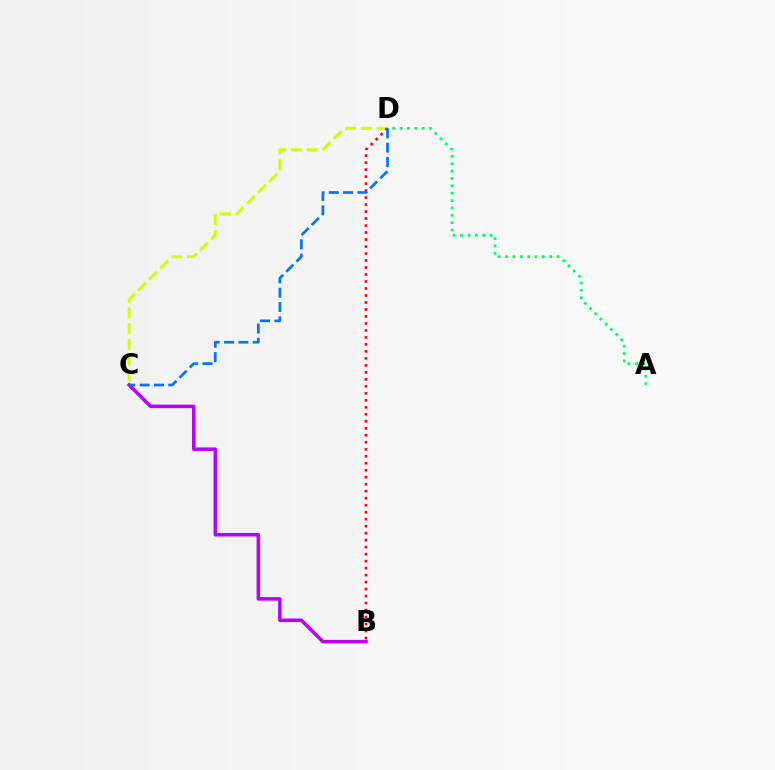{('B', 'C'): [{'color': '#b900ff', 'line_style': 'solid', 'thickness': 2.54}], ('C', 'D'): [{'color': '#d1ff00', 'line_style': 'dashed', 'thickness': 2.14}, {'color': '#0074ff', 'line_style': 'dashed', 'thickness': 1.95}], ('A', 'D'): [{'color': '#00ff5c', 'line_style': 'dotted', 'thickness': 2.0}], ('B', 'D'): [{'color': '#ff0000', 'line_style': 'dotted', 'thickness': 1.9}]}